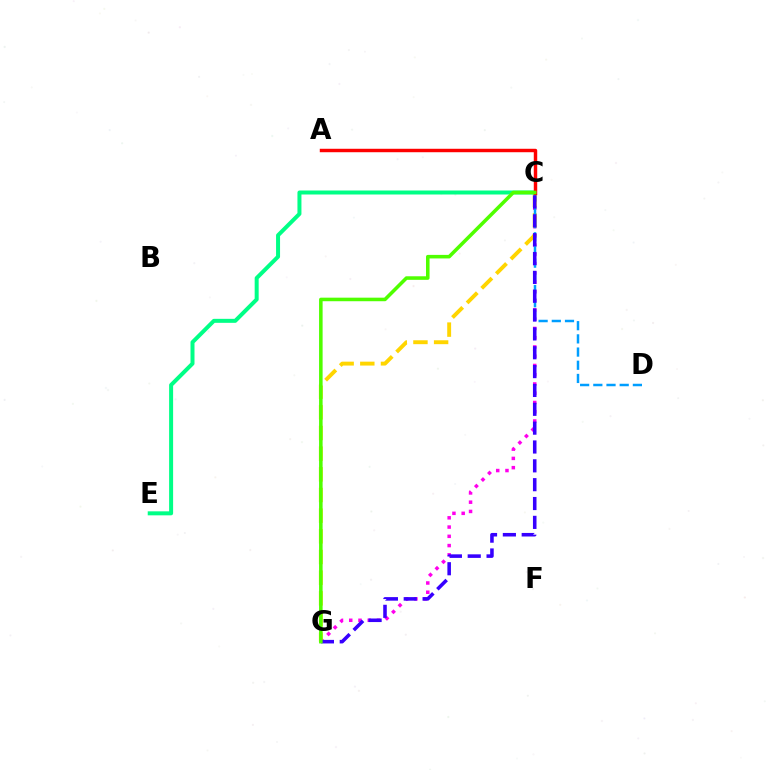{('C', 'G'): [{'color': '#ff00ed', 'line_style': 'dotted', 'thickness': 2.51}, {'color': '#ffd500', 'line_style': 'dashed', 'thickness': 2.81}, {'color': '#3700ff', 'line_style': 'dashed', 'thickness': 2.56}, {'color': '#4fff00', 'line_style': 'solid', 'thickness': 2.56}], ('C', 'D'): [{'color': '#009eff', 'line_style': 'dashed', 'thickness': 1.79}], ('C', 'E'): [{'color': '#00ff86', 'line_style': 'solid', 'thickness': 2.88}], ('A', 'C'): [{'color': '#ff0000', 'line_style': 'solid', 'thickness': 2.48}]}